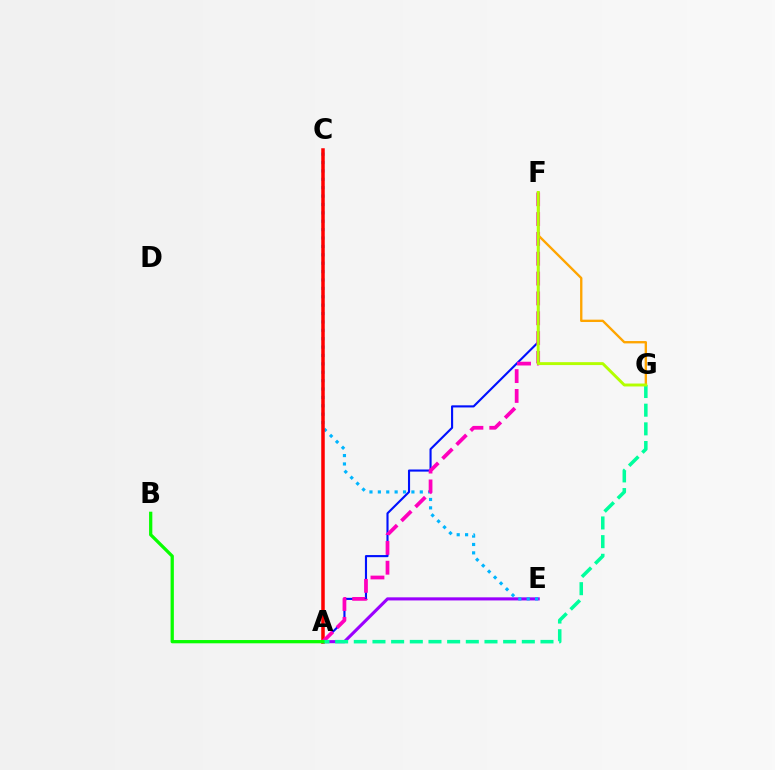{('A', 'E'): [{'color': '#9b00ff', 'line_style': 'solid', 'thickness': 2.24}], ('A', 'F'): [{'color': '#0010ff', 'line_style': 'solid', 'thickness': 1.53}, {'color': '#ff00bd', 'line_style': 'dashed', 'thickness': 2.7}], ('C', 'E'): [{'color': '#00b5ff', 'line_style': 'dotted', 'thickness': 2.28}], ('A', 'C'): [{'color': '#ff0000', 'line_style': 'solid', 'thickness': 2.53}], ('F', 'G'): [{'color': '#ffa500', 'line_style': 'solid', 'thickness': 1.69}, {'color': '#b3ff00', 'line_style': 'solid', 'thickness': 2.1}], ('A', 'G'): [{'color': '#00ff9d', 'line_style': 'dashed', 'thickness': 2.54}], ('A', 'B'): [{'color': '#08ff00', 'line_style': 'solid', 'thickness': 2.35}]}